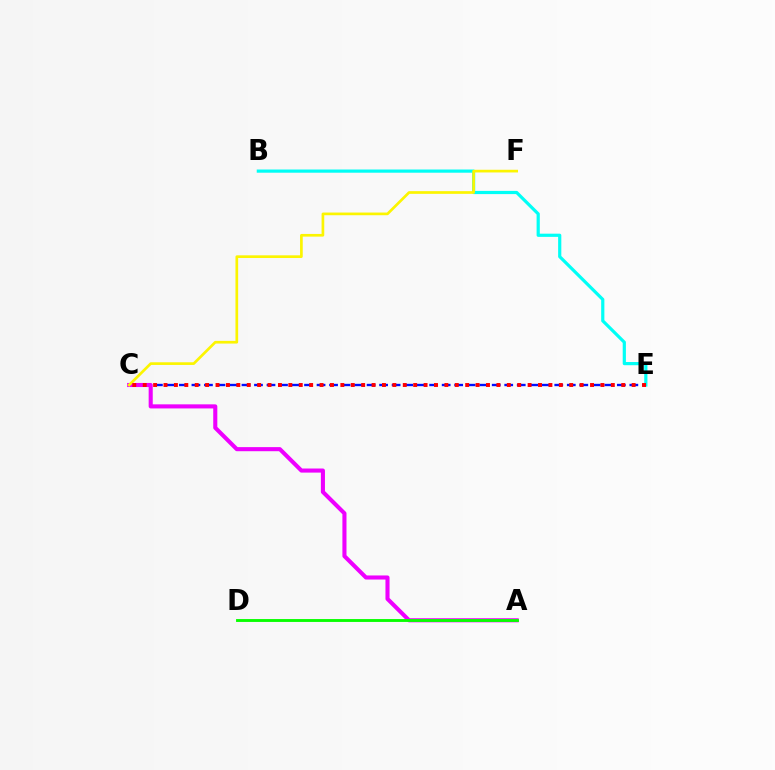{('B', 'E'): [{'color': '#00fff6', 'line_style': 'solid', 'thickness': 2.3}], ('C', 'E'): [{'color': '#0010ff', 'line_style': 'dashed', 'thickness': 1.7}, {'color': '#ff0000', 'line_style': 'dotted', 'thickness': 2.83}], ('A', 'C'): [{'color': '#ee00ff', 'line_style': 'solid', 'thickness': 2.94}], ('C', 'F'): [{'color': '#fcf500', 'line_style': 'solid', 'thickness': 1.93}], ('A', 'D'): [{'color': '#08ff00', 'line_style': 'solid', 'thickness': 2.07}]}